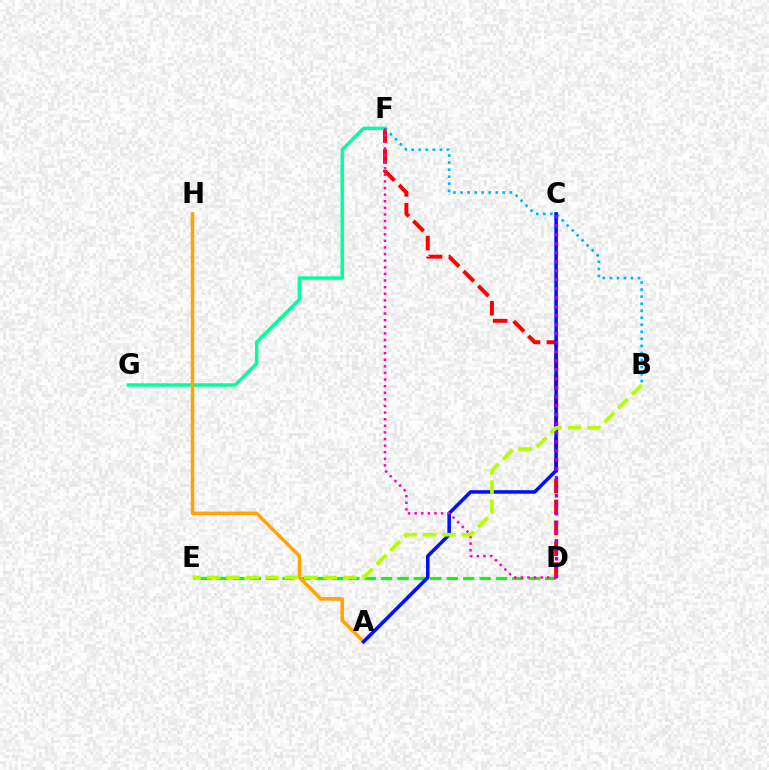{('D', 'F'): [{'color': '#ff0000', 'line_style': 'dashed', 'thickness': 2.83}, {'color': '#ff00bd', 'line_style': 'dotted', 'thickness': 1.79}], ('F', 'G'): [{'color': '#00ff9d', 'line_style': 'solid', 'thickness': 2.48}], ('D', 'E'): [{'color': '#08ff00', 'line_style': 'dashed', 'thickness': 2.23}], ('A', 'H'): [{'color': '#ffa500', 'line_style': 'solid', 'thickness': 2.52}], ('B', 'F'): [{'color': '#00b5ff', 'line_style': 'dotted', 'thickness': 1.91}], ('A', 'C'): [{'color': '#0010ff', 'line_style': 'solid', 'thickness': 2.56}], ('B', 'E'): [{'color': '#b3ff00', 'line_style': 'dashed', 'thickness': 2.65}], ('C', 'D'): [{'color': '#9b00ff', 'line_style': 'dotted', 'thickness': 2.45}]}